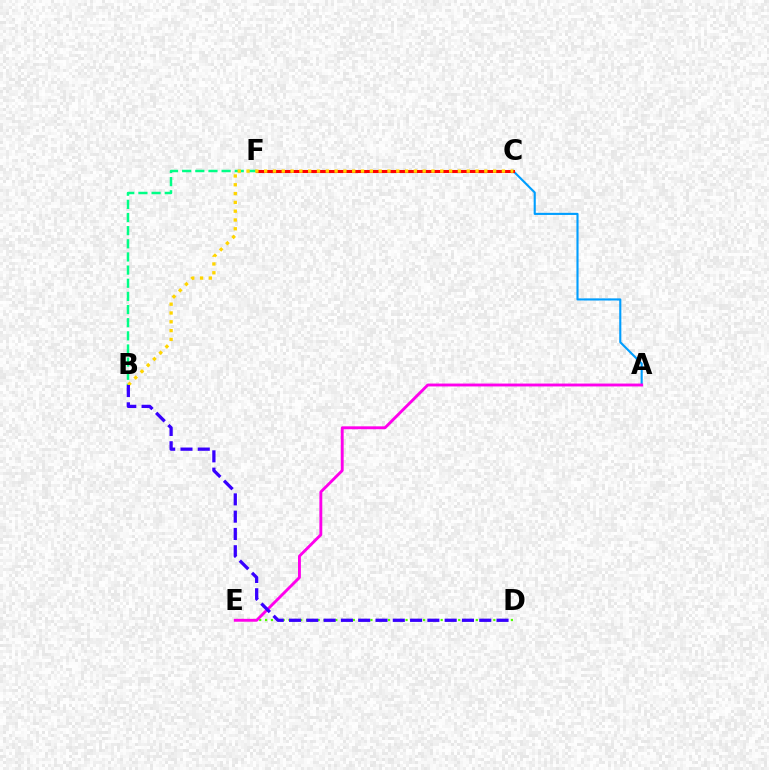{('D', 'E'): [{'color': '#4fff00', 'line_style': 'dotted', 'thickness': 1.59}], ('A', 'C'): [{'color': '#009eff', 'line_style': 'solid', 'thickness': 1.52}], ('C', 'F'): [{'color': '#ff0000', 'line_style': 'solid', 'thickness': 2.18}], ('B', 'F'): [{'color': '#00ff86', 'line_style': 'dashed', 'thickness': 1.79}], ('B', 'C'): [{'color': '#ffd500', 'line_style': 'dotted', 'thickness': 2.39}], ('A', 'E'): [{'color': '#ff00ed', 'line_style': 'solid', 'thickness': 2.08}], ('B', 'D'): [{'color': '#3700ff', 'line_style': 'dashed', 'thickness': 2.35}]}